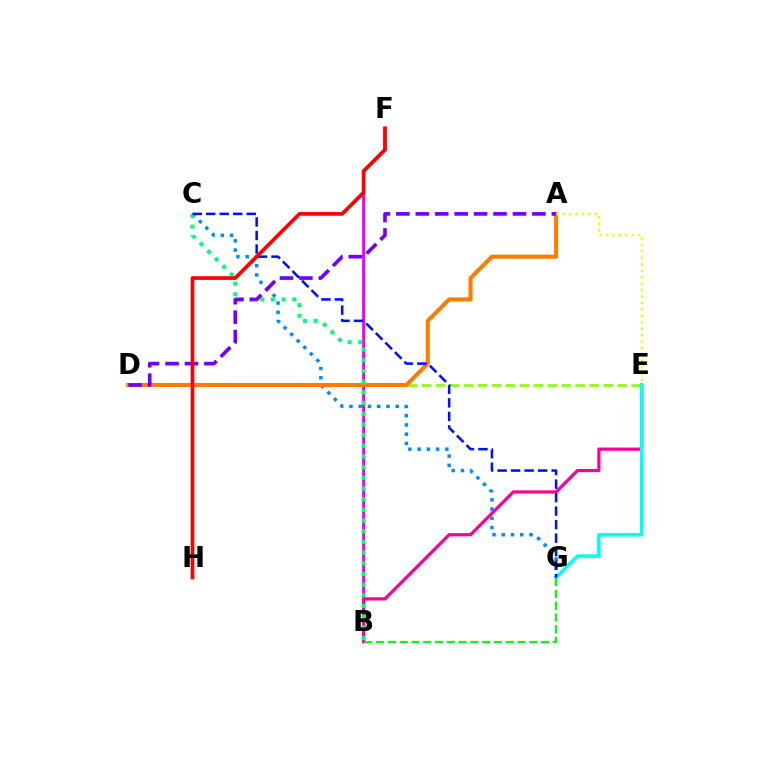{('C', 'G'): [{'color': '#008cff', 'line_style': 'dotted', 'thickness': 2.51}, {'color': '#0010ff', 'line_style': 'dashed', 'thickness': 1.84}], ('B', 'F'): [{'color': '#ee00ff', 'line_style': 'solid', 'thickness': 2.13}], ('D', 'E'): [{'color': '#84ff00', 'line_style': 'dashed', 'thickness': 1.9}], ('A', 'D'): [{'color': '#ff7c00', 'line_style': 'solid', 'thickness': 2.94}, {'color': '#7200ff', 'line_style': 'dashed', 'thickness': 2.64}], ('A', 'E'): [{'color': '#fcf500', 'line_style': 'dotted', 'thickness': 1.75}], ('B', 'E'): [{'color': '#ff0094', 'line_style': 'solid', 'thickness': 2.32}], ('B', 'C'): [{'color': '#00ff74', 'line_style': 'dotted', 'thickness': 2.9}], ('E', 'G'): [{'color': '#00fff6', 'line_style': 'solid', 'thickness': 2.58}], ('B', 'G'): [{'color': '#08ff00', 'line_style': 'dashed', 'thickness': 1.6}], ('F', 'H'): [{'color': '#ff0000', 'line_style': 'solid', 'thickness': 2.65}]}